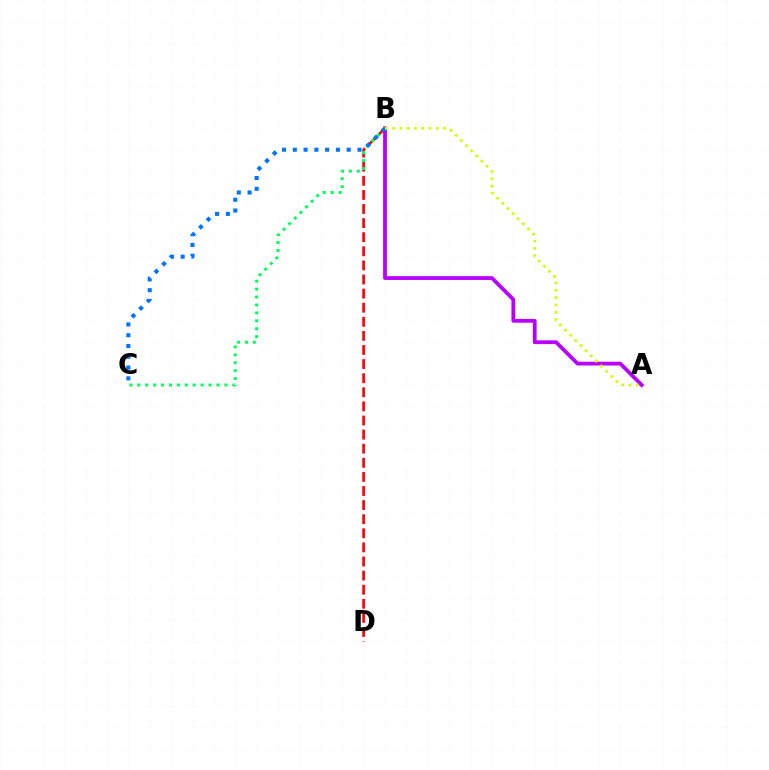{('B', 'D'): [{'color': '#ff0000', 'line_style': 'dashed', 'thickness': 1.92}], ('A', 'B'): [{'color': '#b900ff', 'line_style': 'solid', 'thickness': 2.72}, {'color': '#d1ff00', 'line_style': 'dotted', 'thickness': 1.98}], ('B', 'C'): [{'color': '#00ff5c', 'line_style': 'dotted', 'thickness': 2.15}, {'color': '#0074ff', 'line_style': 'dotted', 'thickness': 2.93}]}